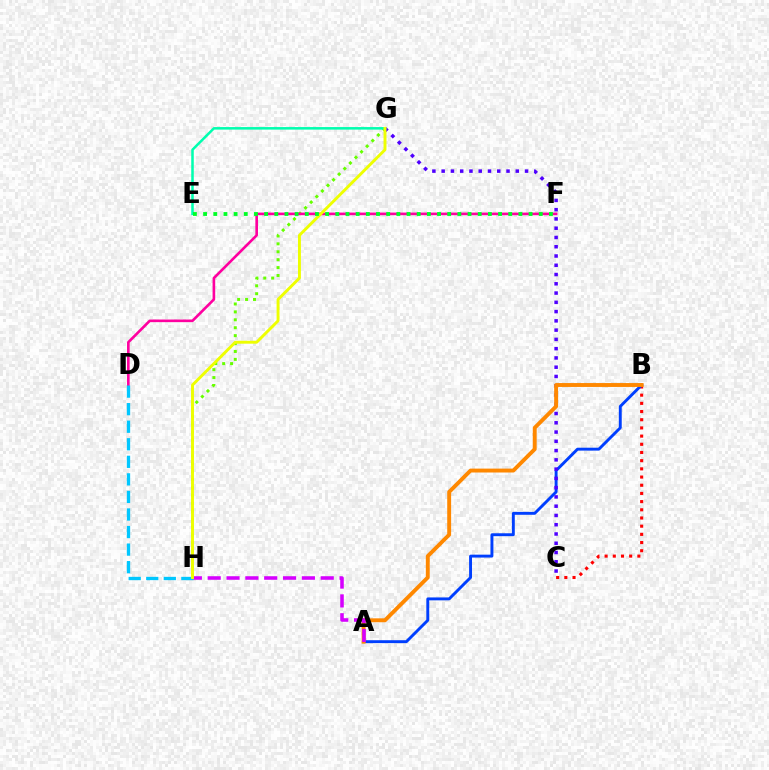{('G', 'H'): [{'color': '#66ff00', 'line_style': 'dotted', 'thickness': 2.15}, {'color': '#eeff00', 'line_style': 'solid', 'thickness': 2.1}], ('B', 'C'): [{'color': '#ff0000', 'line_style': 'dotted', 'thickness': 2.22}], ('A', 'B'): [{'color': '#003fff', 'line_style': 'solid', 'thickness': 2.09}, {'color': '#ff8800', 'line_style': 'solid', 'thickness': 2.81}], ('D', 'F'): [{'color': '#ff00a0', 'line_style': 'solid', 'thickness': 1.89}], ('C', 'G'): [{'color': '#4f00ff', 'line_style': 'dotted', 'thickness': 2.52}], ('A', 'H'): [{'color': '#d600ff', 'line_style': 'dashed', 'thickness': 2.56}], ('D', 'H'): [{'color': '#00c7ff', 'line_style': 'dashed', 'thickness': 2.38}], ('E', 'G'): [{'color': '#00ffaf', 'line_style': 'solid', 'thickness': 1.82}], ('E', 'F'): [{'color': '#00ff27', 'line_style': 'dotted', 'thickness': 2.76}]}